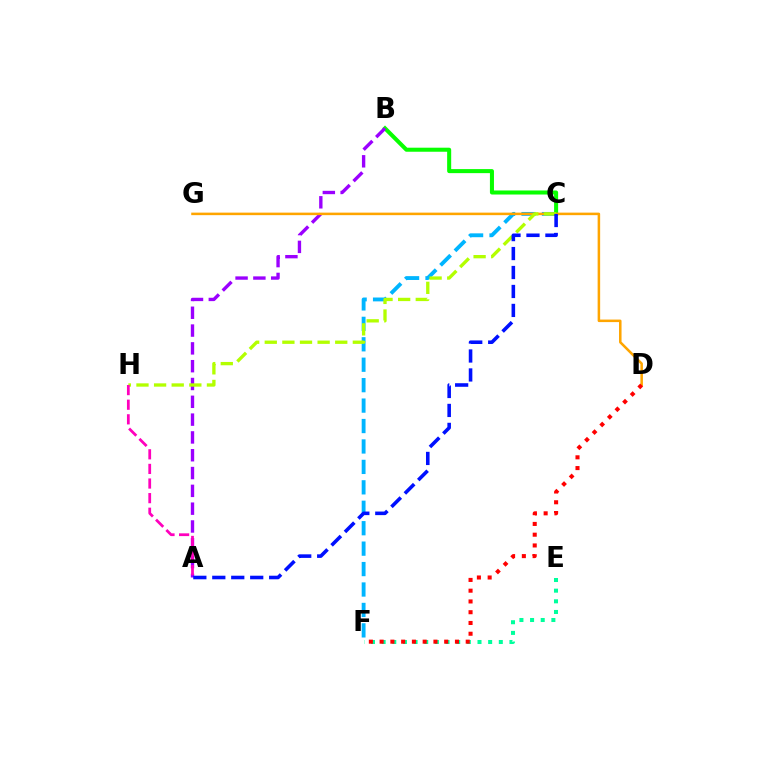{('C', 'F'): [{'color': '#00b5ff', 'line_style': 'dashed', 'thickness': 2.78}], ('B', 'C'): [{'color': '#08ff00', 'line_style': 'solid', 'thickness': 2.91}], ('A', 'B'): [{'color': '#9b00ff', 'line_style': 'dashed', 'thickness': 2.42}], ('D', 'G'): [{'color': '#ffa500', 'line_style': 'solid', 'thickness': 1.82}], ('C', 'H'): [{'color': '#b3ff00', 'line_style': 'dashed', 'thickness': 2.39}], ('E', 'F'): [{'color': '#00ff9d', 'line_style': 'dotted', 'thickness': 2.89}], ('A', 'C'): [{'color': '#0010ff', 'line_style': 'dashed', 'thickness': 2.58}], ('A', 'H'): [{'color': '#ff00bd', 'line_style': 'dashed', 'thickness': 1.99}], ('D', 'F'): [{'color': '#ff0000', 'line_style': 'dotted', 'thickness': 2.92}]}